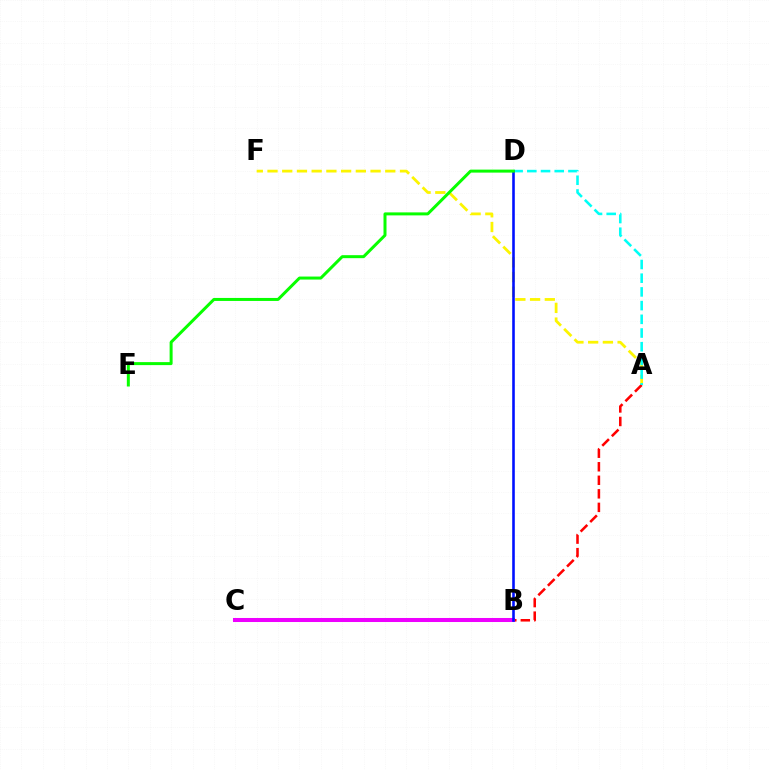{('A', 'F'): [{'color': '#fcf500', 'line_style': 'dashed', 'thickness': 2.0}], ('A', 'C'): [{'color': '#ff0000', 'line_style': 'dashed', 'thickness': 1.84}], ('B', 'C'): [{'color': '#ee00ff', 'line_style': 'solid', 'thickness': 2.9}], ('A', 'D'): [{'color': '#00fff6', 'line_style': 'dashed', 'thickness': 1.86}], ('B', 'D'): [{'color': '#0010ff', 'line_style': 'solid', 'thickness': 1.87}], ('D', 'E'): [{'color': '#08ff00', 'line_style': 'solid', 'thickness': 2.16}]}